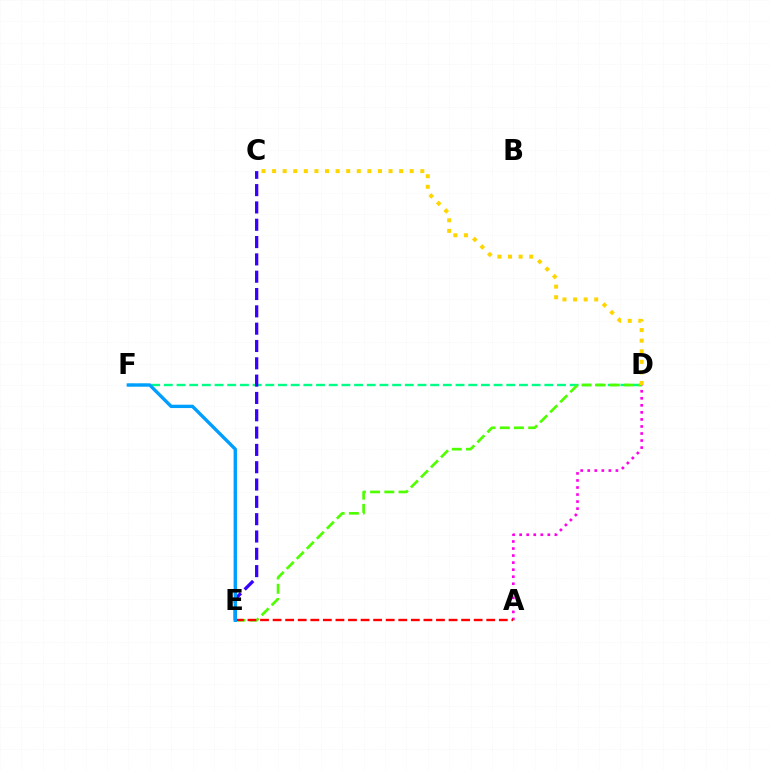{('A', 'D'): [{'color': '#ff00ed', 'line_style': 'dotted', 'thickness': 1.91}], ('D', 'F'): [{'color': '#00ff86', 'line_style': 'dashed', 'thickness': 1.72}], ('C', 'E'): [{'color': '#3700ff', 'line_style': 'dashed', 'thickness': 2.35}], ('D', 'E'): [{'color': '#4fff00', 'line_style': 'dashed', 'thickness': 1.93}], ('A', 'E'): [{'color': '#ff0000', 'line_style': 'dashed', 'thickness': 1.71}], ('E', 'F'): [{'color': '#009eff', 'line_style': 'solid', 'thickness': 2.42}], ('C', 'D'): [{'color': '#ffd500', 'line_style': 'dotted', 'thickness': 2.88}]}